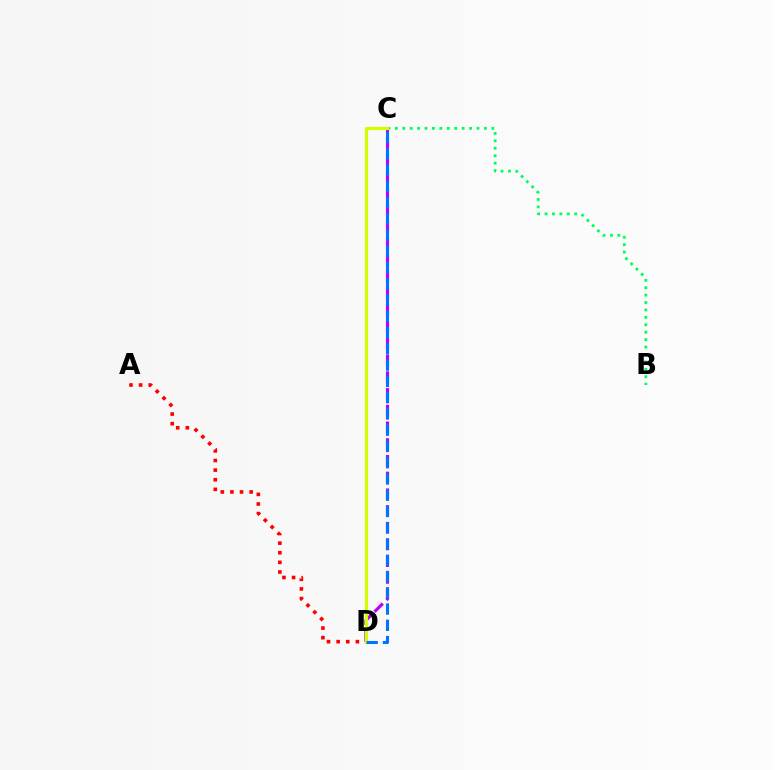{('A', 'D'): [{'color': '#ff0000', 'line_style': 'dotted', 'thickness': 2.61}], ('B', 'C'): [{'color': '#00ff5c', 'line_style': 'dotted', 'thickness': 2.02}], ('C', 'D'): [{'color': '#b900ff', 'line_style': 'dashed', 'thickness': 2.27}, {'color': '#d1ff00', 'line_style': 'solid', 'thickness': 2.29}, {'color': '#0074ff', 'line_style': 'dashed', 'thickness': 2.21}]}